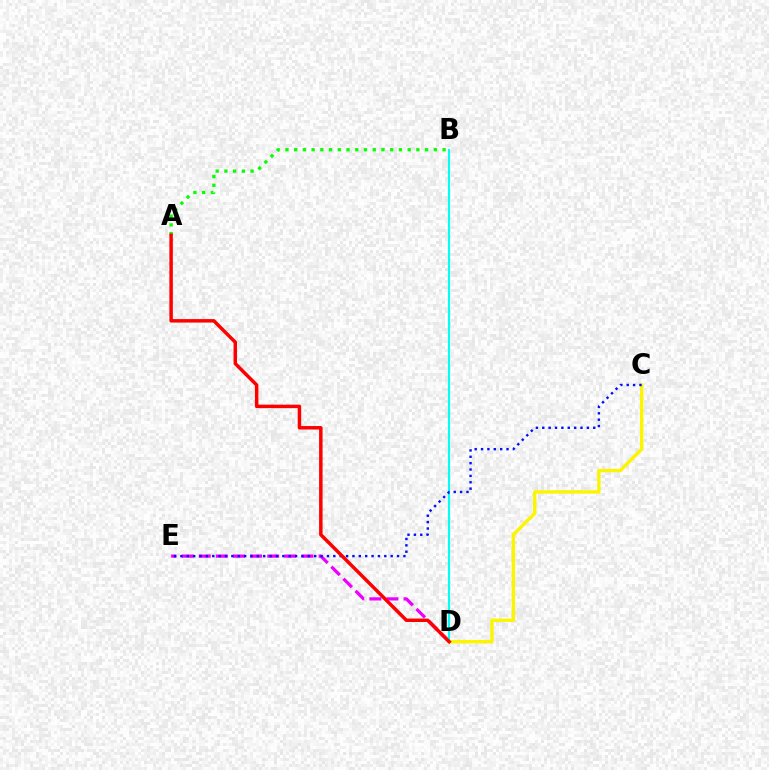{('D', 'E'): [{'color': '#ee00ff', 'line_style': 'dashed', 'thickness': 2.33}], ('B', 'D'): [{'color': '#00fff6', 'line_style': 'solid', 'thickness': 1.53}], ('A', 'B'): [{'color': '#08ff00', 'line_style': 'dotted', 'thickness': 2.37}], ('C', 'D'): [{'color': '#fcf500', 'line_style': 'solid', 'thickness': 2.44}], ('C', 'E'): [{'color': '#0010ff', 'line_style': 'dotted', 'thickness': 1.73}], ('A', 'D'): [{'color': '#ff0000', 'line_style': 'solid', 'thickness': 2.5}]}